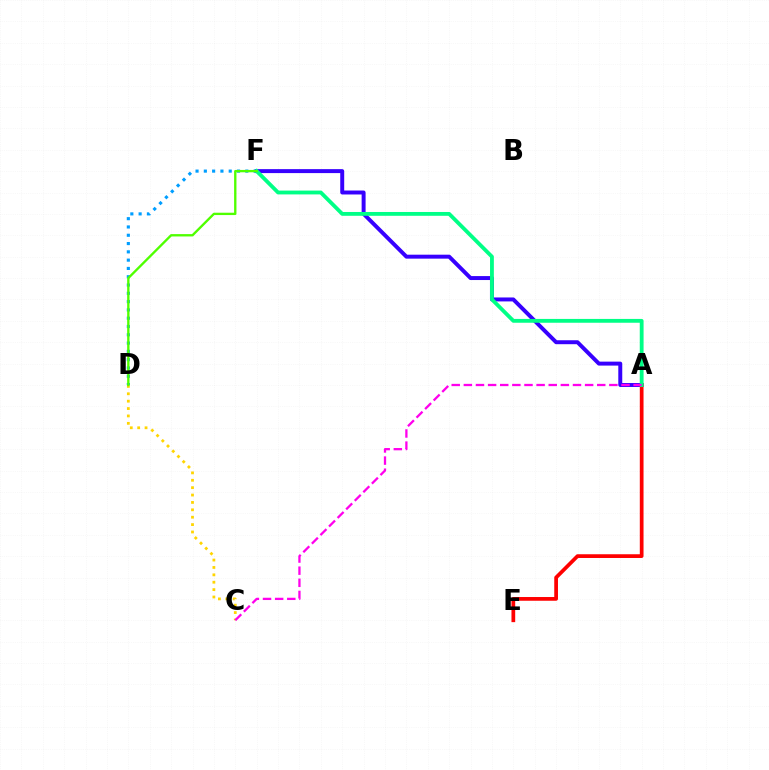{('A', 'F'): [{'color': '#3700ff', 'line_style': 'solid', 'thickness': 2.85}, {'color': '#00ff86', 'line_style': 'solid', 'thickness': 2.75}], ('D', 'F'): [{'color': '#009eff', 'line_style': 'dotted', 'thickness': 2.25}, {'color': '#4fff00', 'line_style': 'solid', 'thickness': 1.69}], ('C', 'D'): [{'color': '#ffd500', 'line_style': 'dotted', 'thickness': 2.01}], ('A', 'E'): [{'color': '#ff0000', 'line_style': 'solid', 'thickness': 2.69}], ('A', 'C'): [{'color': '#ff00ed', 'line_style': 'dashed', 'thickness': 1.65}]}